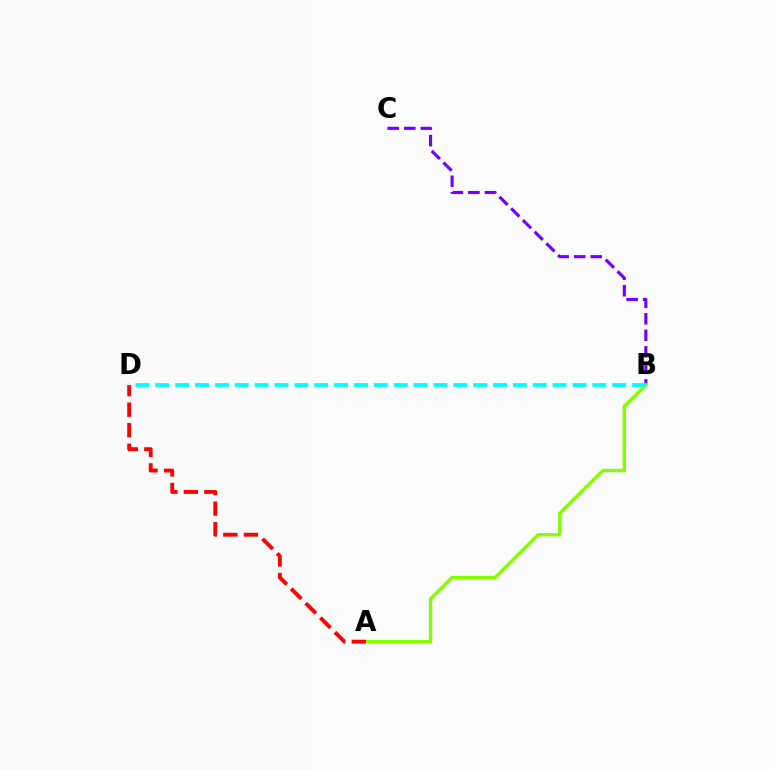{('B', 'C'): [{'color': '#7200ff', 'line_style': 'dashed', 'thickness': 2.25}], ('A', 'B'): [{'color': '#84ff00', 'line_style': 'solid', 'thickness': 2.43}], ('A', 'D'): [{'color': '#ff0000', 'line_style': 'dashed', 'thickness': 2.79}], ('B', 'D'): [{'color': '#00fff6', 'line_style': 'dashed', 'thickness': 2.7}]}